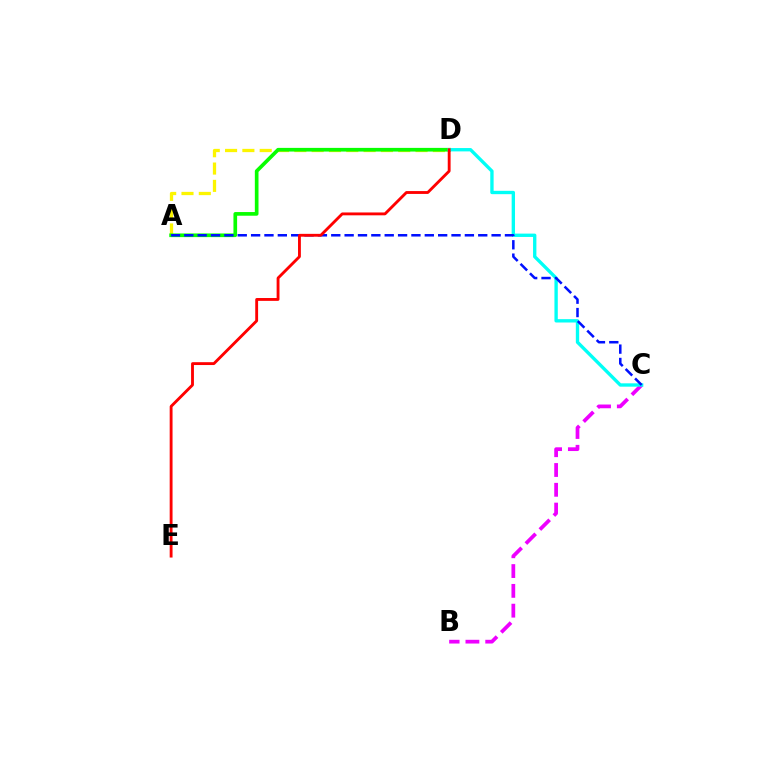{('B', 'C'): [{'color': '#ee00ff', 'line_style': 'dashed', 'thickness': 2.69}], ('A', 'D'): [{'color': '#fcf500', 'line_style': 'dashed', 'thickness': 2.35}, {'color': '#08ff00', 'line_style': 'solid', 'thickness': 2.64}], ('C', 'D'): [{'color': '#00fff6', 'line_style': 'solid', 'thickness': 2.41}], ('A', 'C'): [{'color': '#0010ff', 'line_style': 'dashed', 'thickness': 1.82}], ('D', 'E'): [{'color': '#ff0000', 'line_style': 'solid', 'thickness': 2.05}]}